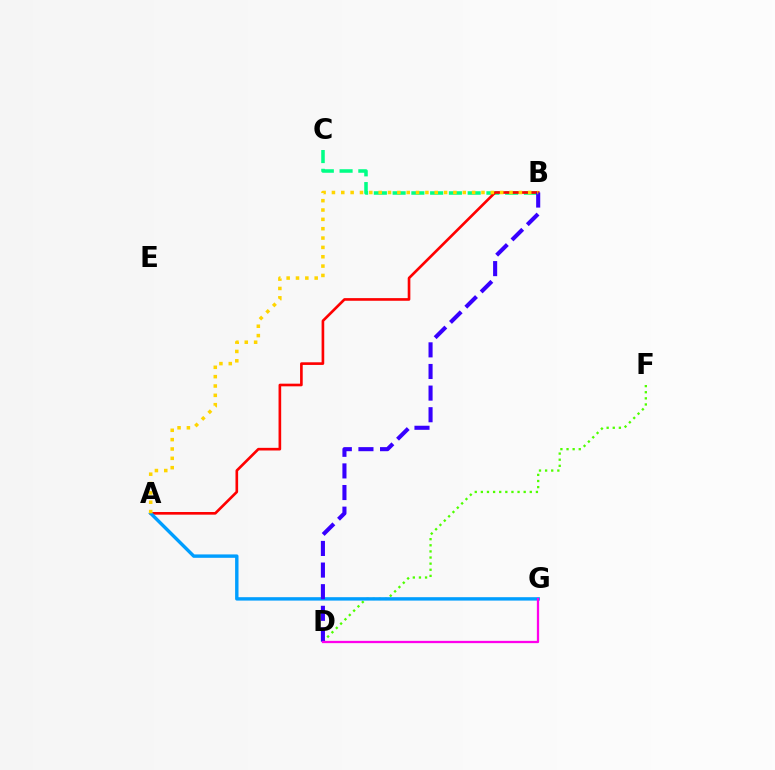{('D', 'F'): [{'color': '#4fff00', 'line_style': 'dotted', 'thickness': 1.66}], ('B', 'C'): [{'color': '#00ff86', 'line_style': 'dashed', 'thickness': 2.55}], ('A', 'B'): [{'color': '#ff0000', 'line_style': 'solid', 'thickness': 1.91}, {'color': '#ffd500', 'line_style': 'dotted', 'thickness': 2.54}], ('A', 'G'): [{'color': '#009eff', 'line_style': 'solid', 'thickness': 2.45}], ('B', 'D'): [{'color': '#3700ff', 'line_style': 'dashed', 'thickness': 2.94}], ('D', 'G'): [{'color': '#ff00ed', 'line_style': 'solid', 'thickness': 1.64}]}